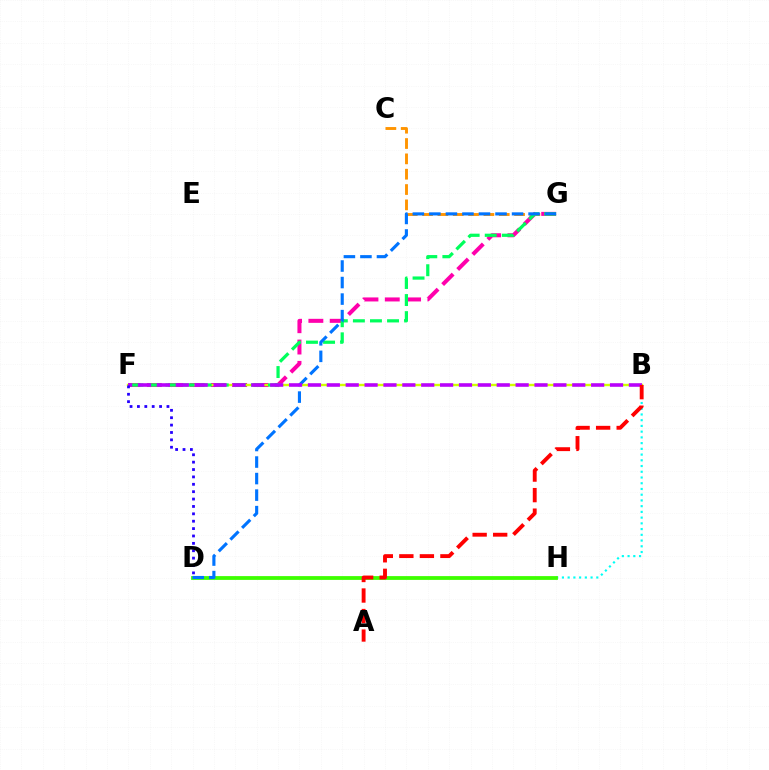{('B', 'H'): [{'color': '#00fff6', 'line_style': 'dotted', 'thickness': 1.56}], ('F', 'G'): [{'color': '#ff00ac', 'line_style': 'dashed', 'thickness': 2.9}, {'color': '#00ff5c', 'line_style': 'dashed', 'thickness': 2.32}], ('C', 'G'): [{'color': '#ff9400', 'line_style': 'dashed', 'thickness': 2.08}], ('B', 'F'): [{'color': '#d1ff00', 'line_style': 'solid', 'thickness': 1.72}, {'color': '#b900ff', 'line_style': 'dashed', 'thickness': 2.56}], ('D', 'H'): [{'color': '#3dff00', 'line_style': 'solid', 'thickness': 2.73}], ('D', 'G'): [{'color': '#0074ff', 'line_style': 'dashed', 'thickness': 2.25}], ('A', 'B'): [{'color': '#ff0000', 'line_style': 'dashed', 'thickness': 2.79}], ('D', 'F'): [{'color': '#2500ff', 'line_style': 'dotted', 'thickness': 2.01}]}